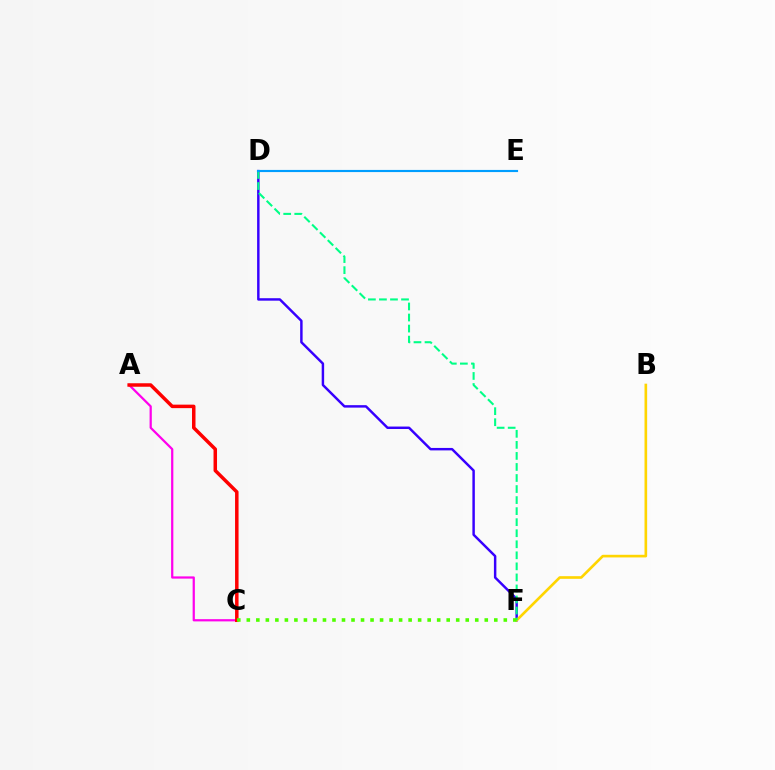{('D', 'F'): [{'color': '#3700ff', 'line_style': 'solid', 'thickness': 1.77}, {'color': '#00ff86', 'line_style': 'dashed', 'thickness': 1.5}], ('B', 'F'): [{'color': '#ffd500', 'line_style': 'solid', 'thickness': 1.9}], ('D', 'E'): [{'color': '#009eff', 'line_style': 'solid', 'thickness': 1.55}], ('A', 'C'): [{'color': '#ff00ed', 'line_style': 'solid', 'thickness': 1.61}, {'color': '#ff0000', 'line_style': 'solid', 'thickness': 2.51}], ('C', 'F'): [{'color': '#4fff00', 'line_style': 'dotted', 'thickness': 2.59}]}